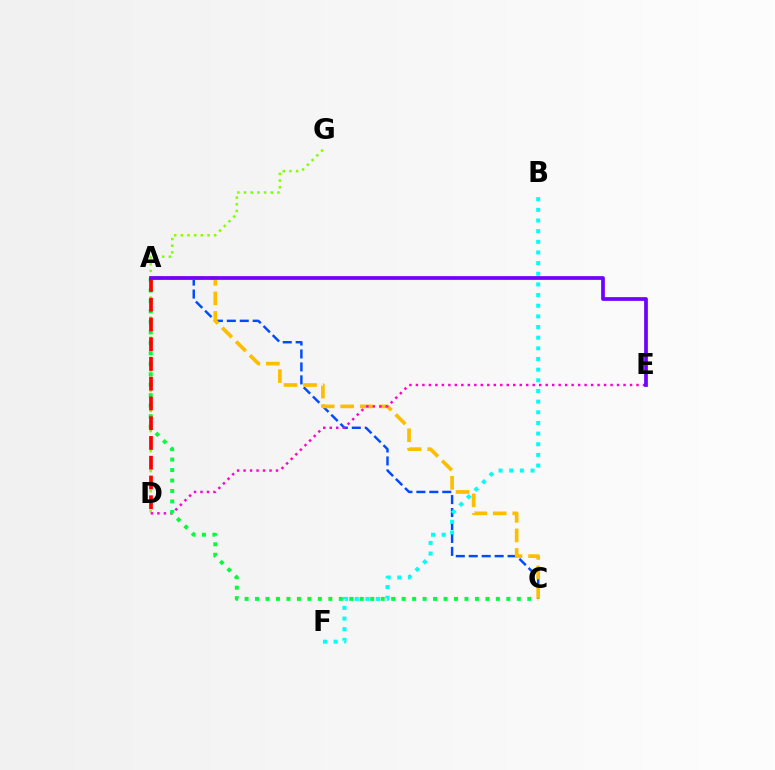{('D', 'G'): [{'color': '#84ff00', 'line_style': 'dotted', 'thickness': 1.81}], ('A', 'C'): [{'color': '#004bff', 'line_style': 'dashed', 'thickness': 1.76}, {'color': '#ffbd00', 'line_style': 'dashed', 'thickness': 2.65}, {'color': '#00ff39', 'line_style': 'dotted', 'thickness': 2.85}], ('D', 'E'): [{'color': '#ff00cf', 'line_style': 'dotted', 'thickness': 1.76}], ('B', 'F'): [{'color': '#00fff6', 'line_style': 'dotted', 'thickness': 2.9}], ('A', 'D'): [{'color': '#ff0000', 'line_style': 'dashed', 'thickness': 2.68}], ('A', 'E'): [{'color': '#7200ff', 'line_style': 'solid', 'thickness': 2.68}]}